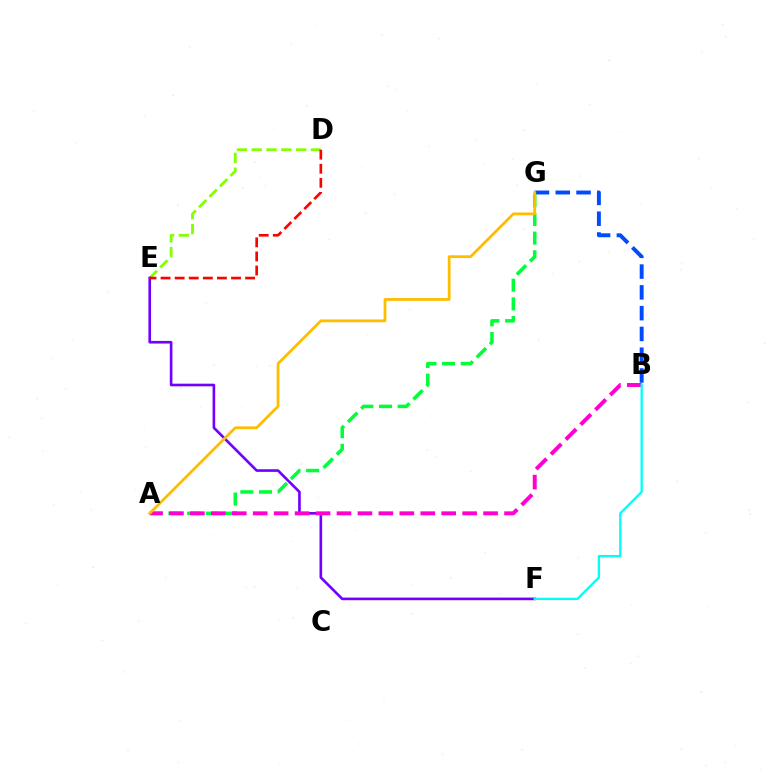{('D', 'E'): [{'color': '#84ff00', 'line_style': 'dashed', 'thickness': 2.01}, {'color': '#ff0000', 'line_style': 'dashed', 'thickness': 1.91}], ('B', 'G'): [{'color': '#004bff', 'line_style': 'dashed', 'thickness': 2.82}], ('E', 'F'): [{'color': '#7200ff', 'line_style': 'solid', 'thickness': 1.9}], ('A', 'G'): [{'color': '#00ff39', 'line_style': 'dashed', 'thickness': 2.54}, {'color': '#ffbd00', 'line_style': 'solid', 'thickness': 2.0}], ('A', 'B'): [{'color': '#ff00cf', 'line_style': 'dashed', 'thickness': 2.85}], ('B', 'F'): [{'color': '#00fff6', 'line_style': 'solid', 'thickness': 1.67}]}